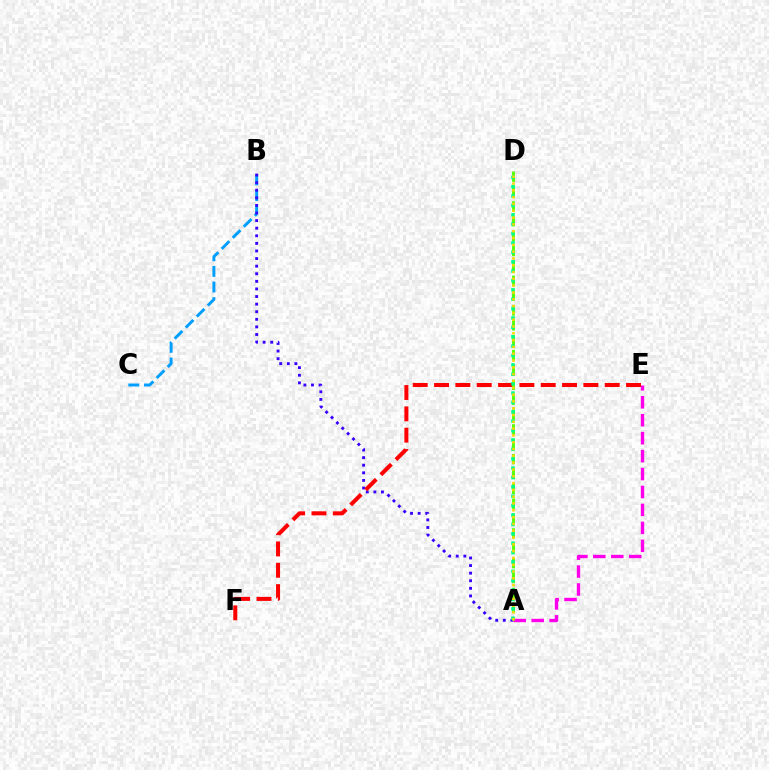{('B', 'C'): [{'color': '#009eff', 'line_style': 'dashed', 'thickness': 2.12}], ('A', 'B'): [{'color': '#3700ff', 'line_style': 'dotted', 'thickness': 2.06}], ('A', 'E'): [{'color': '#ff00ed', 'line_style': 'dashed', 'thickness': 2.44}], ('E', 'F'): [{'color': '#ff0000', 'line_style': 'dashed', 'thickness': 2.9}], ('A', 'D'): [{'color': '#4fff00', 'line_style': 'dashed', 'thickness': 2.02}, {'color': '#00ff86', 'line_style': 'dotted', 'thickness': 2.55}, {'color': '#ffd500', 'line_style': 'dotted', 'thickness': 1.85}]}